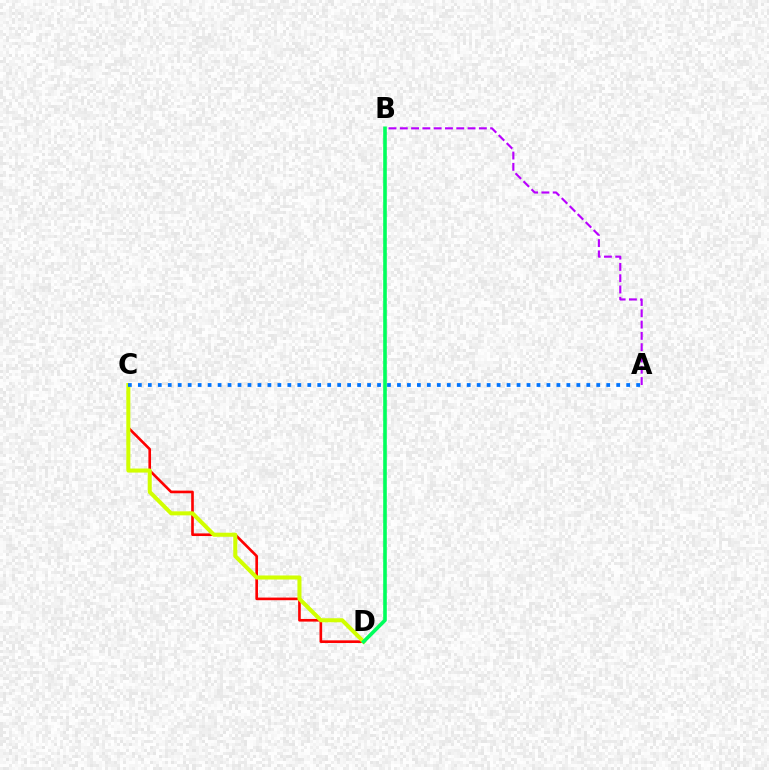{('C', 'D'): [{'color': '#ff0000', 'line_style': 'solid', 'thickness': 1.9}, {'color': '#d1ff00', 'line_style': 'solid', 'thickness': 2.91}], ('A', 'B'): [{'color': '#b900ff', 'line_style': 'dashed', 'thickness': 1.53}], ('A', 'C'): [{'color': '#0074ff', 'line_style': 'dotted', 'thickness': 2.71}], ('B', 'D'): [{'color': '#00ff5c', 'line_style': 'solid', 'thickness': 2.6}]}